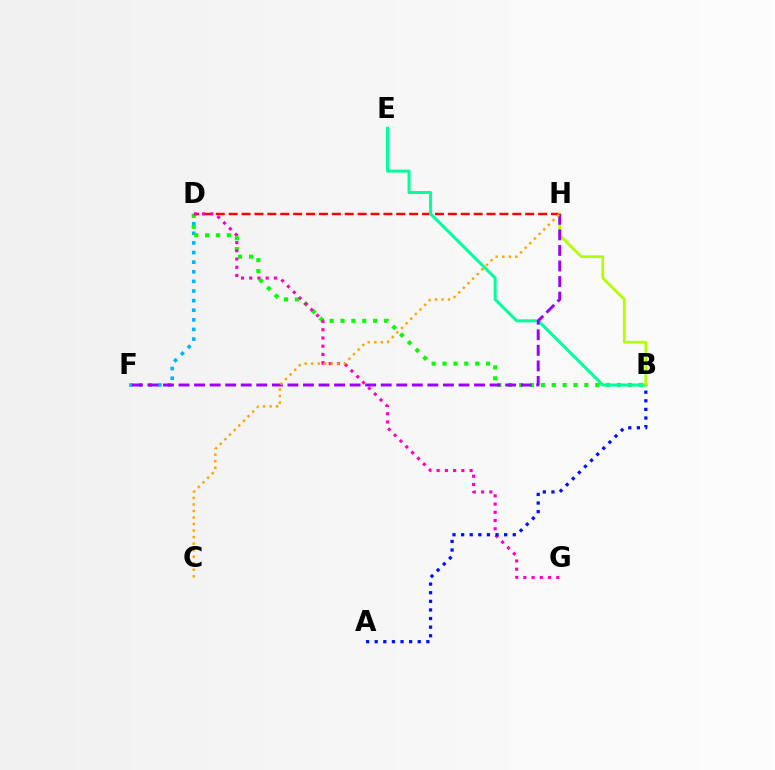{('D', 'F'): [{'color': '#00b5ff', 'line_style': 'dotted', 'thickness': 2.61}], ('B', 'D'): [{'color': '#08ff00', 'line_style': 'dotted', 'thickness': 2.96}], ('D', 'H'): [{'color': '#ff0000', 'line_style': 'dashed', 'thickness': 1.75}], ('B', 'E'): [{'color': '#00ff9d', 'line_style': 'solid', 'thickness': 2.17}], ('D', 'G'): [{'color': '#ff00bd', 'line_style': 'dotted', 'thickness': 2.24}], ('B', 'H'): [{'color': '#b3ff00', 'line_style': 'solid', 'thickness': 2.0}], ('F', 'H'): [{'color': '#9b00ff', 'line_style': 'dashed', 'thickness': 2.11}], ('A', 'B'): [{'color': '#0010ff', 'line_style': 'dotted', 'thickness': 2.34}], ('C', 'H'): [{'color': '#ffa500', 'line_style': 'dotted', 'thickness': 1.77}]}